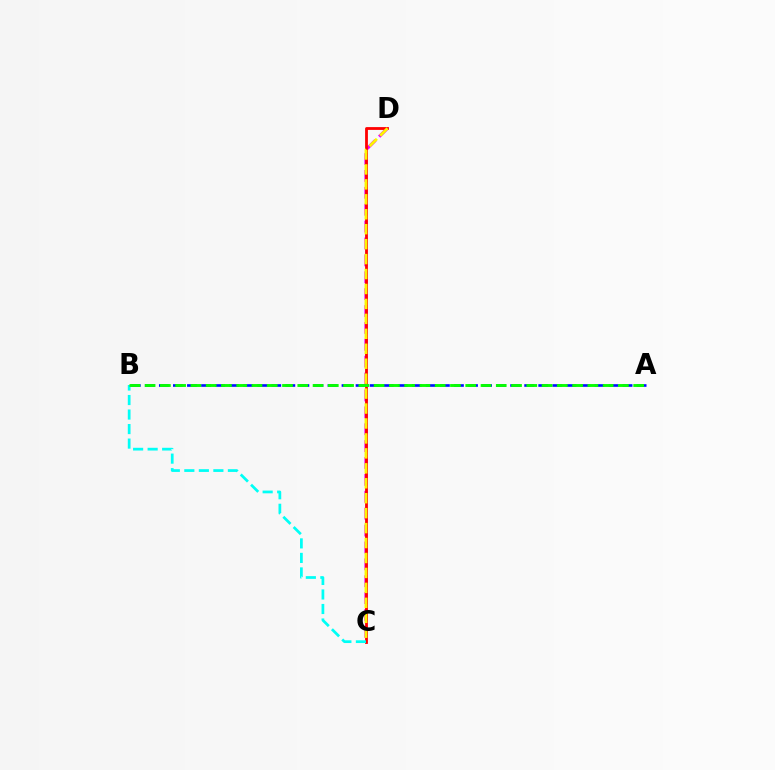{('A', 'B'): [{'color': '#0010ff', 'line_style': 'dashed', 'thickness': 1.91}, {'color': '#08ff00', 'line_style': 'dashed', 'thickness': 2.07}], ('C', 'D'): [{'color': '#ee00ff', 'line_style': 'dashed', 'thickness': 2.29}, {'color': '#ff0000', 'line_style': 'solid', 'thickness': 2.02}, {'color': '#fcf500', 'line_style': 'dashed', 'thickness': 2.03}], ('B', 'C'): [{'color': '#00fff6', 'line_style': 'dashed', 'thickness': 1.97}]}